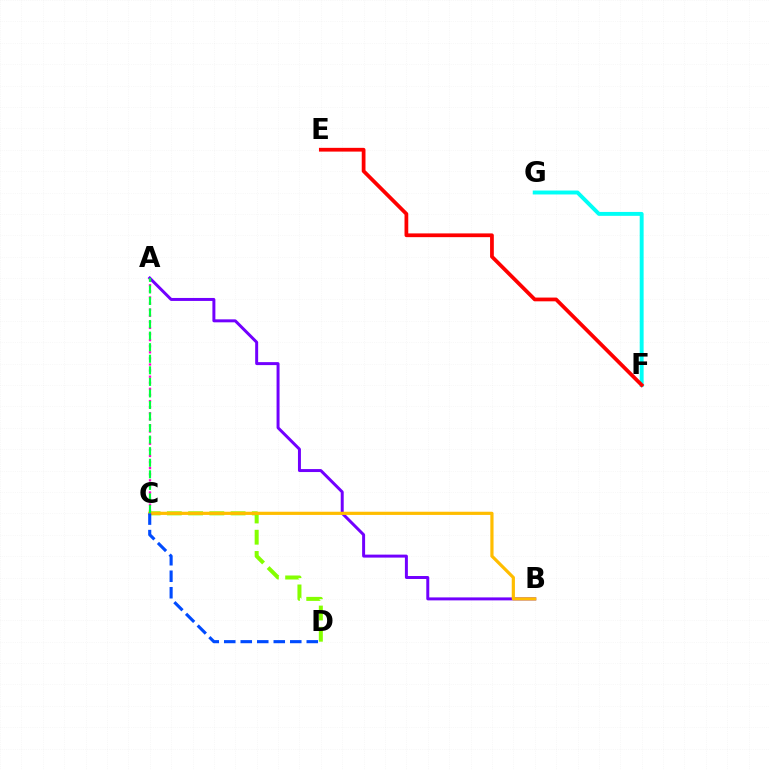{('C', 'D'): [{'color': '#84ff00', 'line_style': 'dashed', 'thickness': 2.89}, {'color': '#004bff', 'line_style': 'dashed', 'thickness': 2.24}], ('F', 'G'): [{'color': '#00fff6', 'line_style': 'solid', 'thickness': 2.82}], ('A', 'C'): [{'color': '#ff00cf', 'line_style': 'dotted', 'thickness': 1.66}, {'color': '#00ff39', 'line_style': 'dashed', 'thickness': 1.57}], ('A', 'B'): [{'color': '#7200ff', 'line_style': 'solid', 'thickness': 2.14}], ('B', 'C'): [{'color': '#ffbd00', 'line_style': 'solid', 'thickness': 2.3}], ('E', 'F'): [{'color': '#ff0000', 'line_style': 'solid', 'thickness': 2.7}]}